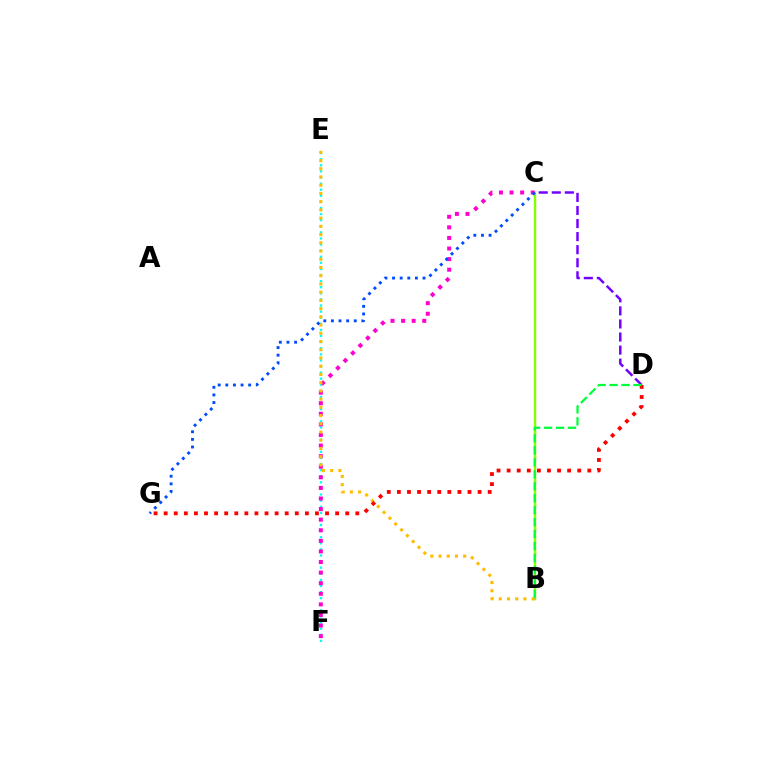{('E', 'F'): [{'color': '#00fff6', 'line_style': 'dotted', 'thickness': 1.66}], ('B', 'C'): [{'color': '#84ff00', 'line_style': 'solid', 'thickness': 1.73}], ('C', 'F'): [{'color': '#ff00cf', 'line_style': 'dotted', 'thickness': 2.88}], ('C', 'D'): [{'color': '#7200ff', 'line_style': 'dashed', 'thickness': 1.78}], ('B', 'E'): [{'color': '#ffbd00', 'line_style': 'dotted', 'thickness': 2.24}], ('D', 'G'): [{'color': '#ff0000', 'line_style': 'dotted', 'thickness': 2.74}], ('B', 'D'): [{'color': '#00ff39', 'line_style': 'dashed', 'thickness': 1.63}], ('C', 'G'): [{'color': '#004bff', 'line_style': 'dotted', 'thickness': 2.07}]}